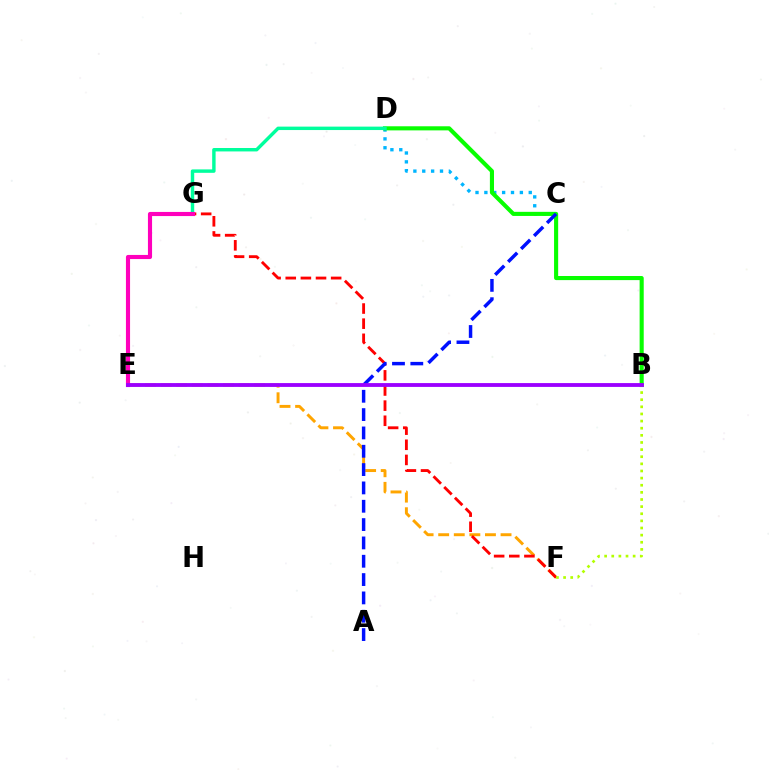{('C', 'D'): [{'color': '#00b5ff', 'line_style': 'dotted', 'thickness': 2.41}], ('E', 'F'): [{'color': '#ffa500', 'line_style': 'dashed', 'thickness': 2.12}], ('F', 'G'): [{'color': '#ff0000', 'line_style': 'dashed', 'thickness': 2.06}], ('B', 'D'): [{'color': '#08ff00', 'line_style': 'solid', 'thickness': 2.95}], ('D', 'G'): [{'color': '#00ff9d', 'line_style': 'solid', 'thickness': 2.47}], ('A', 'C'): [{'color': '#0010ff', 'line_style': 'dashed', 'thickness': 2.49}], ('E', 'G'): [{'color': '#ff00bd', 'line_style': 'solid', 'thickness': 2.97}], ('B', 'F'): [{'color': '#b3ff00', 'line_style': 'dotted', 'thickness': 1.94}], ('B', 'E'): [{'color': '#9b00ff', 'line_style': 'solid', 'thickness': 2.75}]}